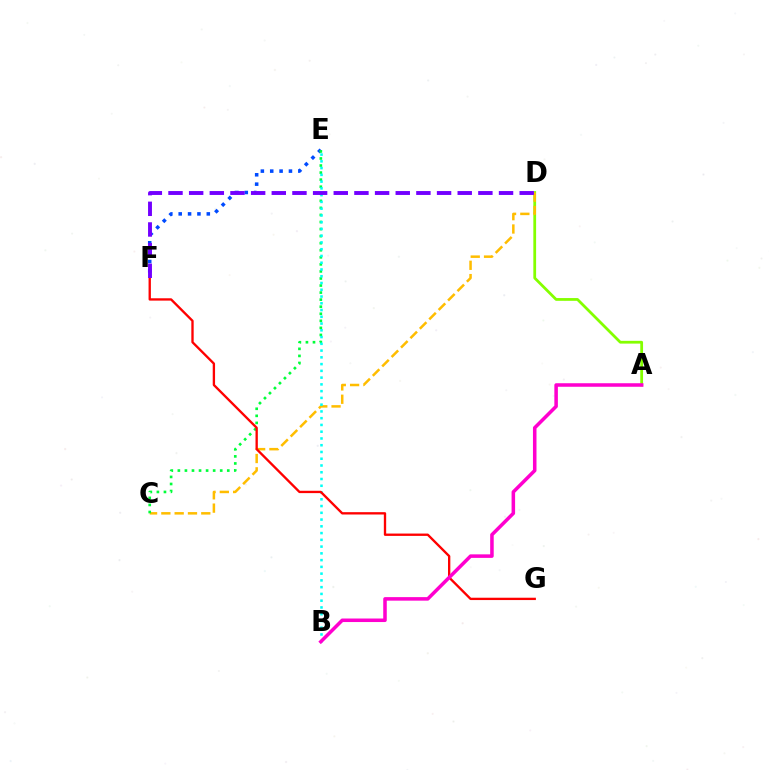{('A', 'D'): [{'color': '#84ff00', 'line_style': 'solid', 'thickness': 1.99}], ('E', 'F'): [{'color': '#004bff', 'line_style': 'dotted', 'thickness': 2.54}], ('C', 'D'): [{'color': '#ffbd00', 'line_style': 'dashed', 'thickness': 1.81}], ('C', 'E'): [{'color': '#00ff39', 'line_style': 'dotted', 'thickness': 1.92}], ('B', 'E'): [{'color': '#00fff6', 'line_style': 'dotted', 'thickness': 1.84}], ('F', 'G'): [{'color': '#ff0000', 'line_style': 'solid', 'thickness': 1.68}], ('D', 'F'): [{'color': '#7200ff', 'line_style': 'dashed', 'thickness': 2.81}], ('A', 'B'): [{'color': '#ff00cf', 'line_style': 'solid', 'thickness': 2.54}]}